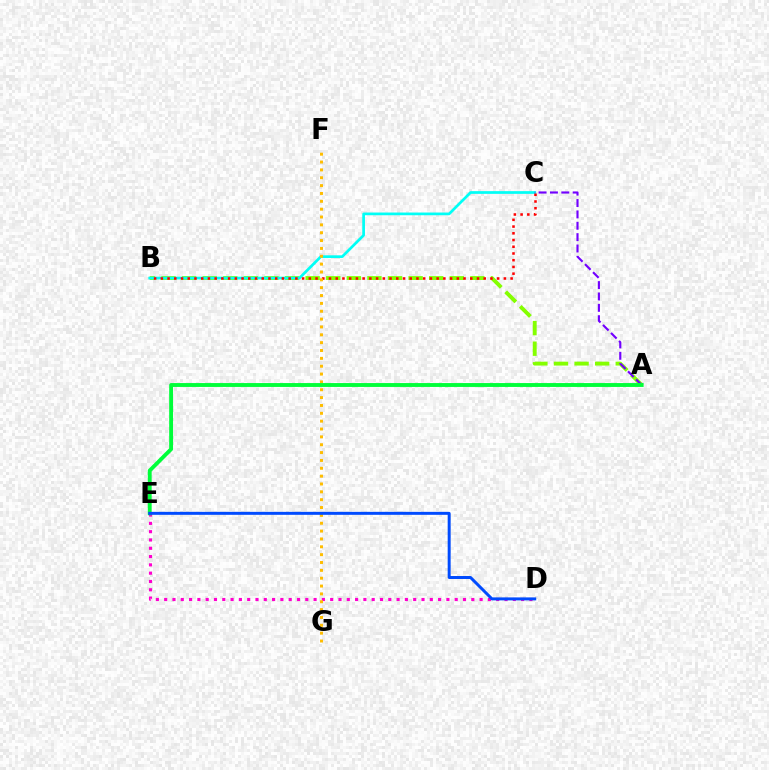{('A', 'B'): [{'color': '#84ff00', 'line_style': 'dashed', 'thickness': 2.8}], ('B', 'C'): [{'color': '#00fff6', 'line_style': 'solid', 'thickness': 1.95}, {'color': '#ff0000', 'line_style': 'dotted', 'thickness': 1.83}], ('D', 'E'): [{'color': '#ff00cf', 'line_style': 'dotted', 'thickness': 2.26}, {'color': '#004bff', 'line_style': 'solid', 'thickness': 2.14}], ('F', 'G'): [{'color': '#ffbd00', 'line_style': 'dotted', 'thickness': 2.13}], ('A', 'C'): [{'color': '#7200ff', 'line_style': 'dashed', 'thickness': 1.54}], ('A', 'E'): [{'color': '#00ff39', 'line_style': 'solid', 'thickness': 2.79}]}